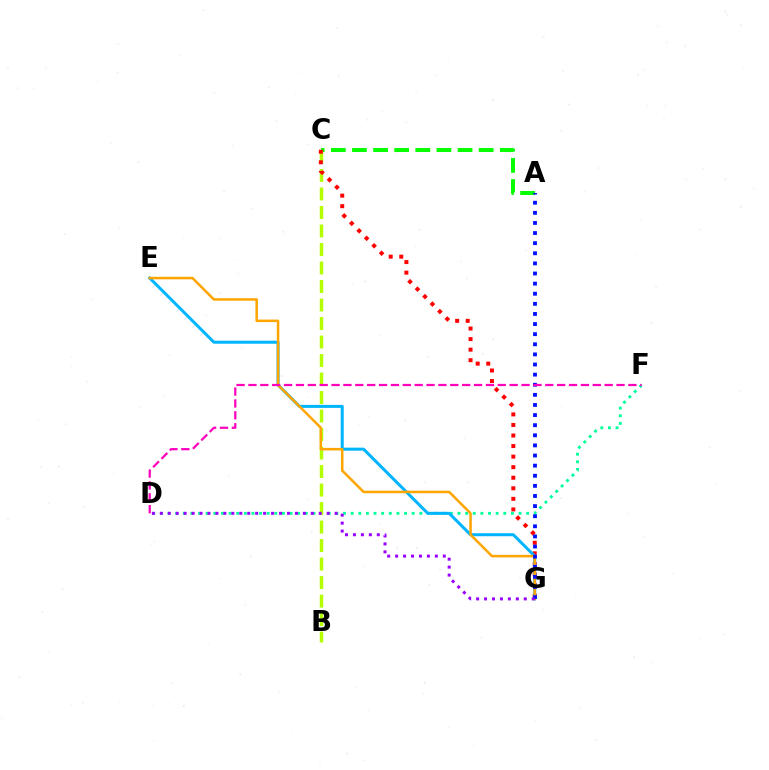{('D', 'F'): [{'color': '#00ff9d', 'line_style': 'dotted', 'thickness': 2.07}, {'color': '#ff00bd', 'line_style': 'dashed', 'thickness': 1.61}], ('B', 'C'): [{'color': '#b3ff00', 'line_style': 'dashed', 'thickness': 2.51}], ('A', 'C'): [{'color': '#08ff00', 'line_style': 'dashed', 'thickness': 2.87}], ('C', 'G'): [{'color': '#ff0000', 'line_style': 'dotted', 'thickness': 2.87}], ('E', 'G'): [{'color': '#00b5ff', 'line_style': 'solid', 'thickness': 2.17}, {'color': '#ffa500', 'line_style': 'solid', 'thickness': 1.81}], ('A', 'G'): [{'color': '#0010ff', 'line_style': 'dotted', 'thickness': 2.75}], ('D', 'G'): [{'color': '#9b00ff', 'line_style': 'dotted', 'thickness': 2.16}]}